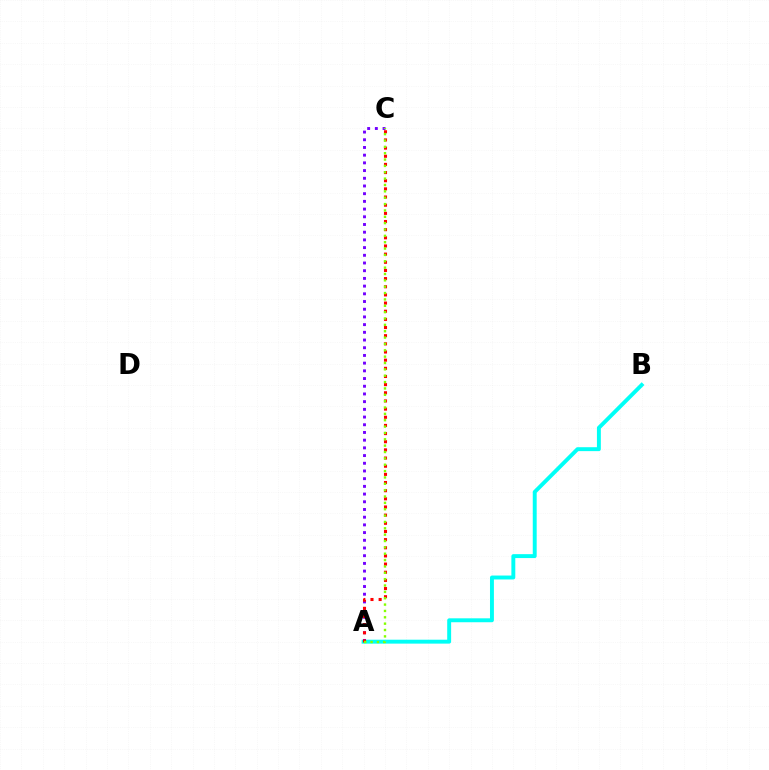{('A', 'B'): [{'color': '#00fff6', 'line_style': 'solid', 'thickness': 2.82}], ('A', 'C'): [{'color': '#7200ff', 'line_style': 'dotted', 'thickness': 2.09}, {'color': '#ff0000', 'line_style': 'dotted', 'thickness': 2.22}, {'color': '#84ff00', 'line_style': 'dotted', 'thickness': 1.73}]}